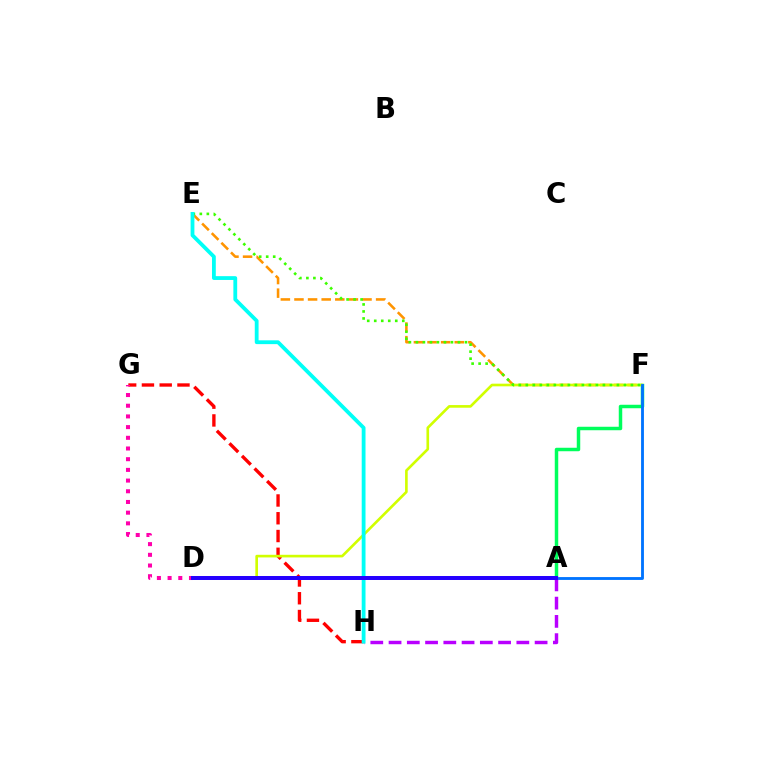{('G', 'H'): [{'color': '#ff0000', 'line_style': 'dashed', 'thickness': 2.41}], ('E', 'F'): [{'color': '#ff9400', 'line_style': 'dashed', 'thickness': 1.85}, {'color': '#3dff00', 'line_style': 'dotted', 'thickness': 1.9}], ('A', 'F'): [{'color': '#00ff5c', 'line_style': 'solid', 'thickness': 2.5}, {'color': '#0074ff', 'line_style': 'solid', 'thickness': 2.05}], ('D', 'F'): [{'color': '#d1ff00', 'line_style': 'solid', 'thickness': 1.9}], ('A', 'H'): [{'color': '#b900ff', 'line_style': 'dashed', 'thickness': 2.48}], ('E', 'H'): [{'color': '#00fff6', 'line_style': 'solid', 'thickness': 2.74}], ('D', 'G'): [{'color': '#ff00ac', 'line_style': 'dotted', 'thickness': 2.91}], ('A', 'D'): [{'color': '#2500ff', 'line_style': 'solid', 'thickness': 2.87}]}